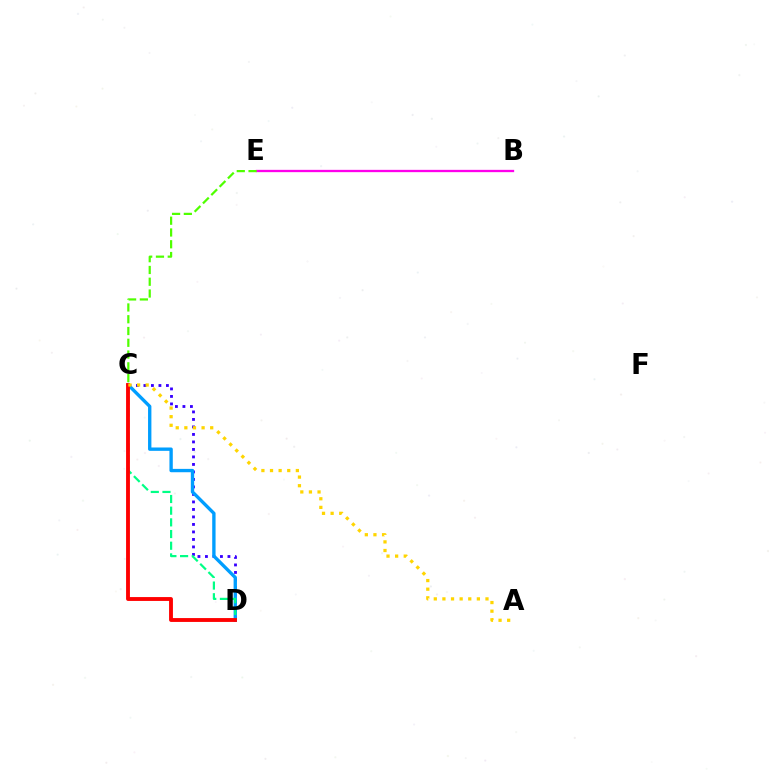{('C', 'D'): [{'color': '#3700ff', 'line_style': 'dotted', 'thickness': 2.04}, {'color': '#009eff', 'line_style': 'solid', 'thickness': 2.41}, {'color': '#00ff86', 'line_style': 'dashed', 'thickness': 1.59}, {'color': '#ff0000', 'line_style': 'solid', 'thickness': 2.78}], ('B', 'E'): [{'color': '#ff00ed', 'line_style': 'solid', 'thickness': 1.67}], ('C', 'E'): [{'color': '#4fff00', 'line_style': 'dashed', 'thickness': 1.6}], ('A', 'C'): [{'color': '#ffd500', 'line_style': 'dotted', 'thickness': 2.34}]}